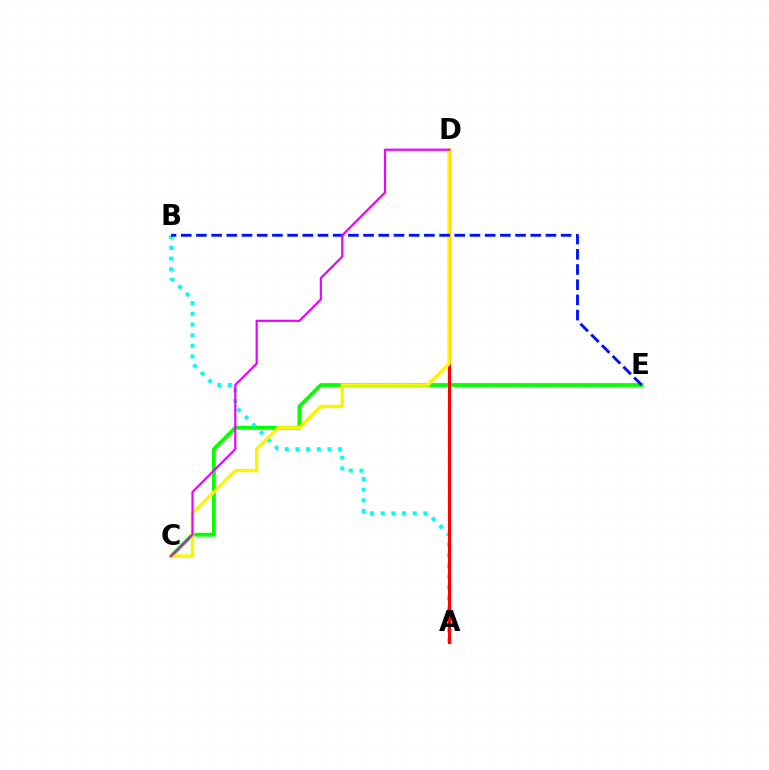{('C', 'E'): [{'color': '#08ff00', 'line_style': 'solid', 'thickness': 2.74}], ('A', 'B'): [{'color': '#00fff6', 'line_style': 'dotted', 'thickness': 2.9}], ('A', 'D'): [{'color': '#ff0000', 'line_style': 'solid', 'thickness': 2.24}], ('C', 'D'): [{'color': '#fcf500', 'line_style': 'solid', 'thickness': 2.43}, {'color': '#ee00ff', 'line_style': 'solid', 'thickness': 1.57}], ('B', 'E'): [{'color': '#0010ff', 'line_style': 'dashed', 'thickness': 2.06}]}